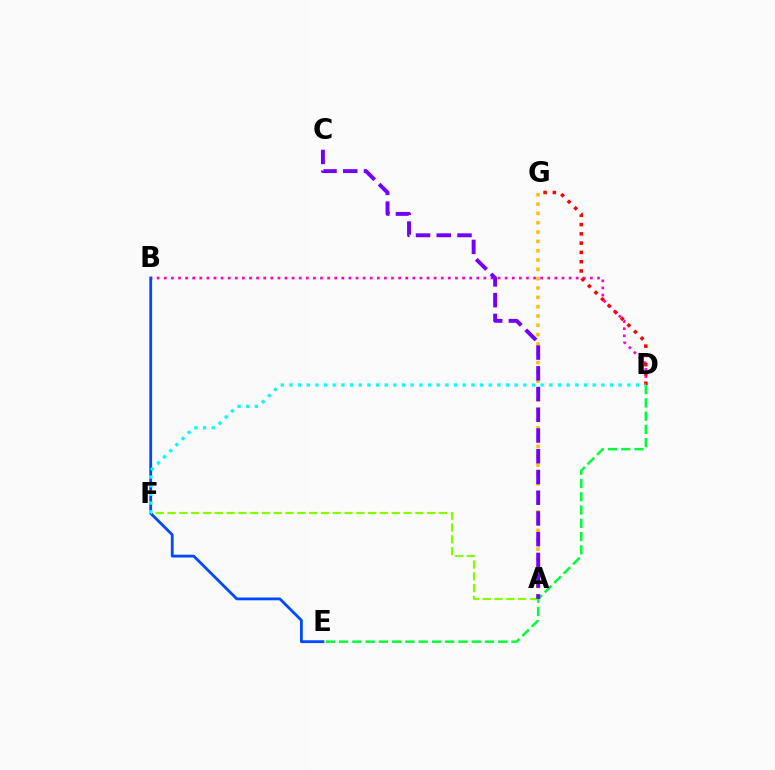{('A', 'G'): [{'color': '#ffbd00', 'line_style': 'dotted', 'thickness': 2.53}], ('B', 'D'): [{'color': '#ff00cf', 'line_style': 'dotted', 'thickness': 1.93}], ('B', 'E'): [{'color': '#004bff', 'line_style': 'solid', 'thickness': 2.02}], ('D', 'E'): [{'color': '#00ff39', 'line_style': 'dashed', 'thickness': 1.8}], ('D', 'G'): [{'color': '#ff0000', 'line_style': 'dotted', 'thickness': 2.52}], ('D', 'F'): [{'color': '#00fff6', 'line_style': 'dotted', 'thickness': 2.35}], ('A', 'F'): [{'color': '#84ff00', 'line_style': 'dashed', 'thickness': 1.6}], ('A', 'C'): [{'color': '#7200ff', 'line_style': 'dashed', 'thickness': 2.82}]}